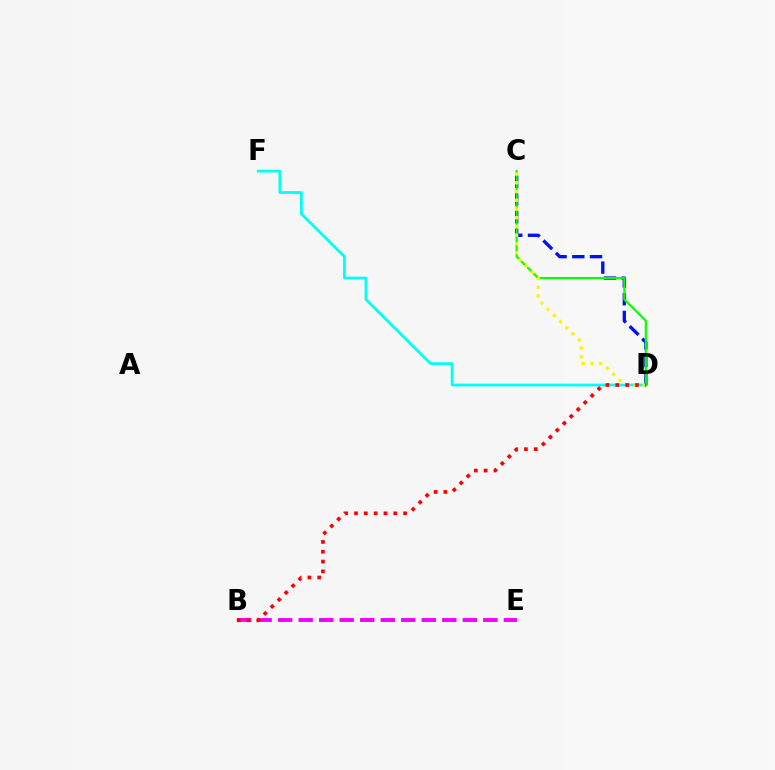{('B', 'E'): [{'color': '#ee00ff', 'line_style': 'dashed', 'thickness': 2.79}], ('D', 'F'): [{'color': '#00fff6', 'line_style': 'solid', 'thickness': 1.99}], ('C', 'D'): [{'color': '#0010ff', 'line_style': 'dashed', 'thickness': 2.41}, {'color': '#08ff00', 'line_style': 'solid', 'thickness': 1.54}, {'color': '#fcf500', 'line_style': 'dotted', 'thickness': 2.37}], ('B', 'D'): [{'color': '#ff0000', 'line_style': 'dotted', 'thickness': 2.67}]}